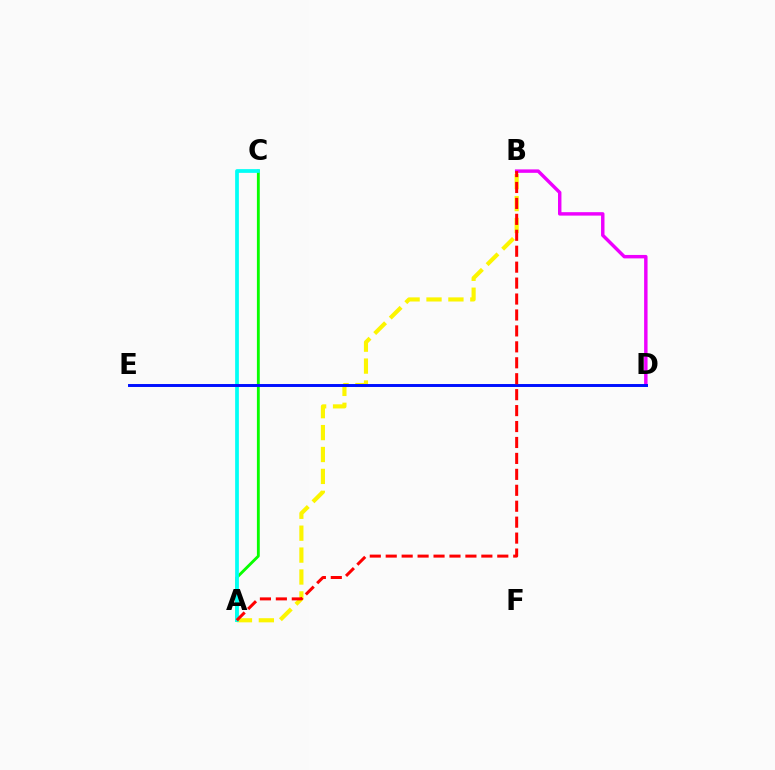{('A', 'B'): [{'color': '#fcf500', 'line_style': 'dashed', 'thickness': 2.98}, {'color': '#ff0000', 'line_style': 'dashed', 'thickness': 2.17}], ('A', 'C'): [{'color': '#08ff00', 'line_style': 'solid', 'thickness': 2.05}, {'color': '#00fff6', 'line_style': 'solid', 'thickness': 2.69}], ('B', 'D'): [{'color': '#ee00ff', 'line_style': 'solid', 'thickness': 2.48}], ('D', 'E'): [{'color': '#0010ff', 'line_style': 'solid', 'thickness': 2.12}]}